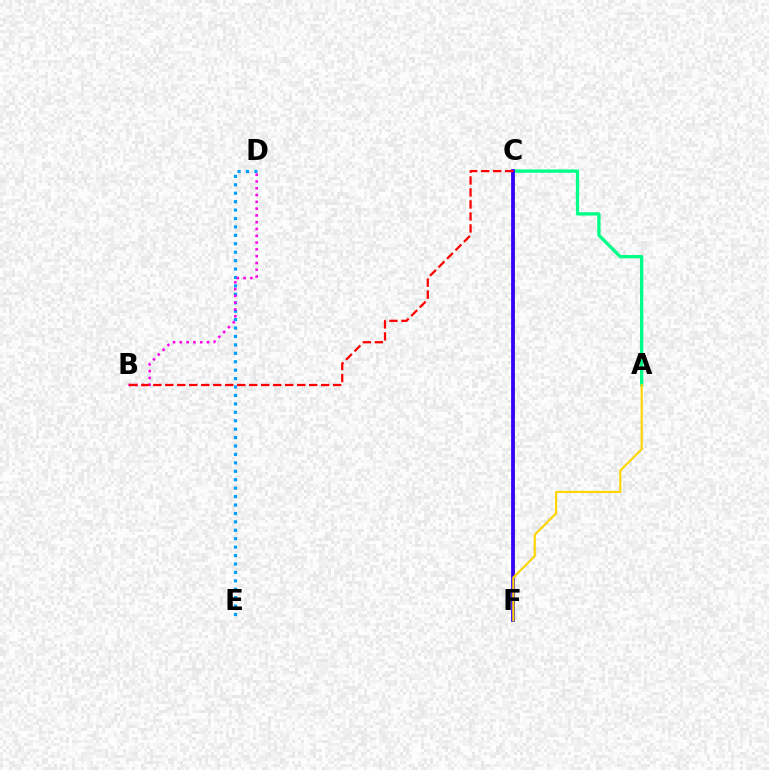{('D', 'E'): [{'color': '#009eff', 'line_style': 'dotted', 'thickness': 2.29}], ('C', 'F'): [{'color': '#4fff00', 'line_style': 'solid', 'thickness': 2.08}, {'color': '#3700ff', 'line_style': 'solid', 'thickness': 2.72}], ('A', 'C'): [{'color': '#00ff86', 'line_style': 'solid', 'thickness': 2.38}], ('A', 'F'): [{'color': '#ffd500', 'line_style': 'solid', 'thickness': 1.55}], ('B', 'D'): [{'color': '#ff00ed', 'line_style': 'dotted', 'thickness': 1.84}], ('B', 'C'): [{'color': '#ff0000', 'line_style': 'dashed', 'thickness': 1.63}]}